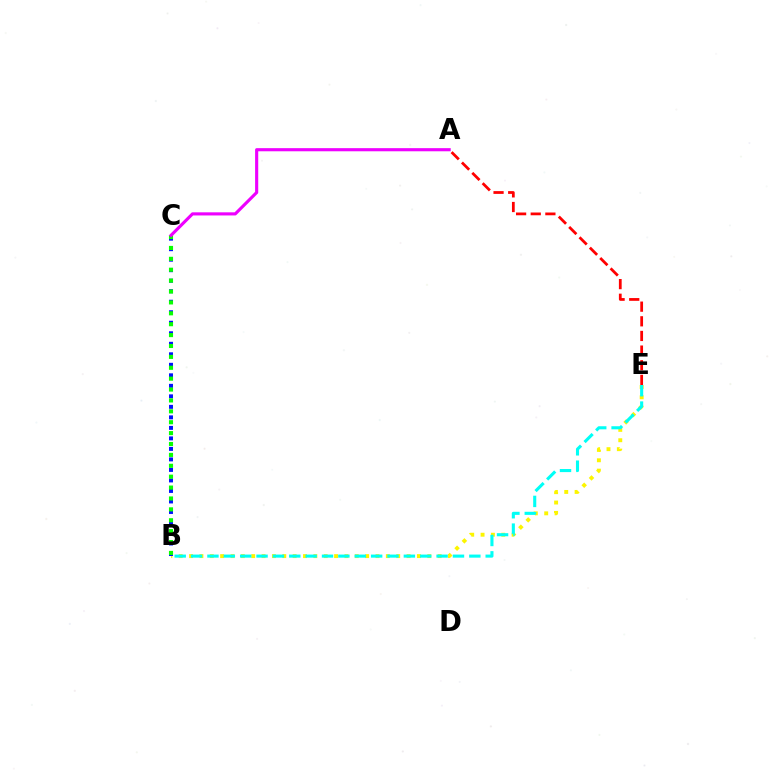{('B', 'E'): [{'color': '#fcf500', 'line_style': 'dotted', 'thickness': 2.81}, {'color': '#00fff6', 'line_style': 'dashed', 'thickness': 2.22}], ('B', 'C'): [{'color': '#0010ff', 'line_style': 'dotted', 'thickness': 2.86}, {'color': '#08ff00', 'line_style': 'dotted', 'thickness': 2.96}], ('A', 'C'): [{'color': '#ee00ff', 'line_style': 'solid', 'thickness': 2.25}], ('A', 'E'): [{'color': '#ff0000', 'line_style': 'dashed', 'thickness': 1.99}]}